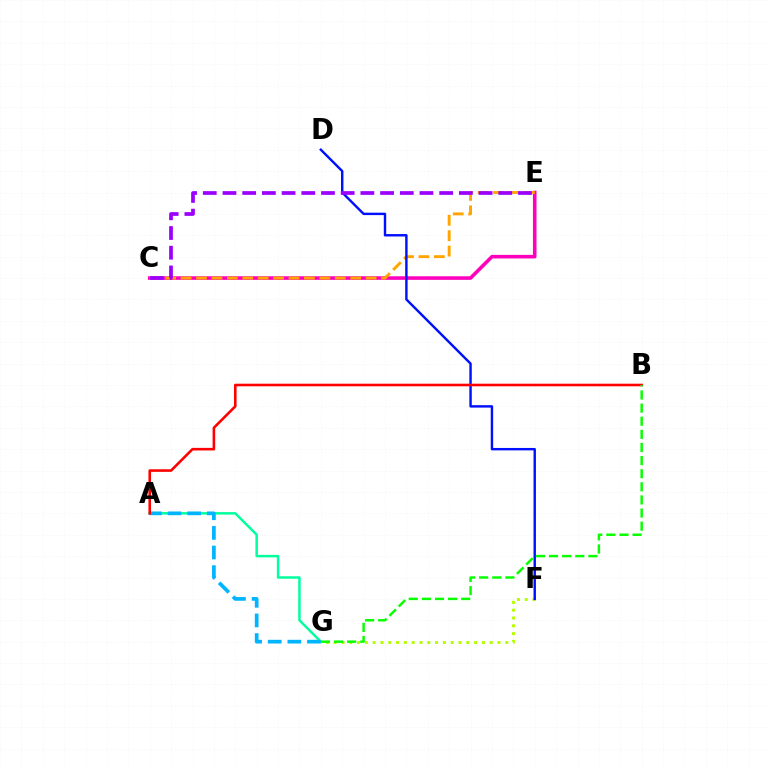{('F', 'G'): [{'color': '#b3ff00', 'line_style': 'dotted', 'thickness': 2.12}], ('A', 'G'): [{'color': '#00ff9d', 'line_style': 'solid', 'thickness': 1.78}, {'color': '#00b5ff', 'line_style': 'dashed', 'thickness': 2.67}], ('C', 'E'): [{'color': '#ff00bd', 'line_style': 'solid', 'thickness': 2.58}, {'color': '#ffa500', 'line_style': 'dashed', 'thickness': 2.09}, {'color': '#9b00ff', 'line_style': 'dashed', 'thickness': 2.68}], ('D', 'F'): [{'color': '#0010ff', 'line_style': 'solid', 'thickness': 1.74}], ('A', 'B'): [{'color': '#ff0000', 'line_style': 'solid', 'thickness': 1.87}], ('B', 'G'): [{'color': '#08ff00', 'line_style': 'dashed', 'thickness': 1.78}]}